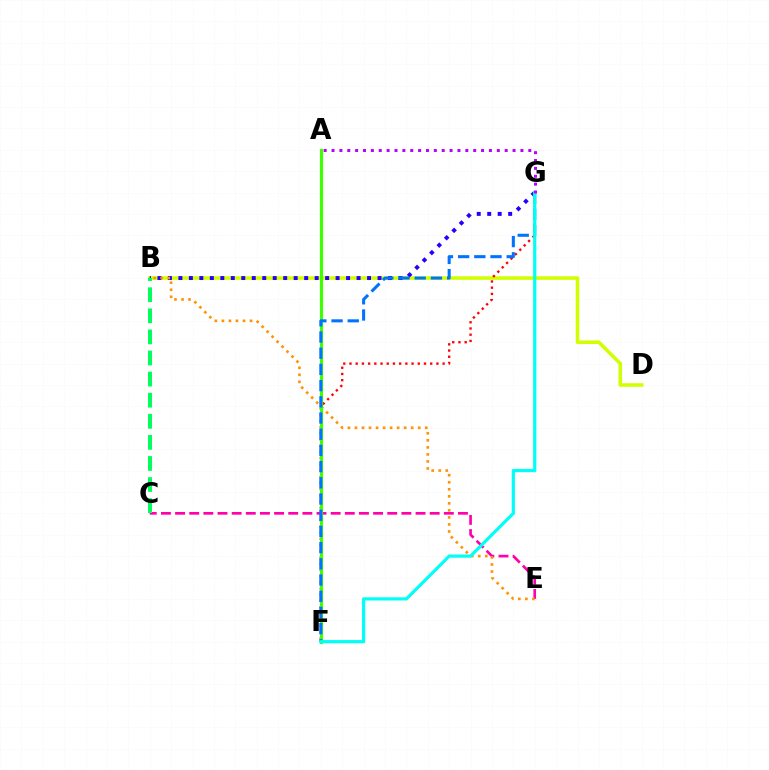{('B', 'D'): [{'color': '#d1ff00', 'line_style': 'solid', 'thickness': 2.56}], ('C', 'E'): [{'color': '#ff00ac', 'line_style': 'dashed', 'thickness': 1.92}], ('B', 'G'): [{'color': '#2500ff', 'line_style': 'dotted', 'thickness': 2.85}], ('F', 'G'): [{'color': '#ff0000', 'line_style': 'dotted', 'thickness': 1.69}, {'color': '#0074ff', 'line_style': 'dashed', 'thickness': 2.2}, {'color': '#00fff6', 'line_style': 'solid', 'thickness': 2.3}], ('B', 'E'): [{'color': '#ff9400', 'line_style': 'dotted', 'thickness': 1.91}], ('A', 'F'): [{'color': '#3dff00', 'line_style': 'solid', 'thickness': 2.26}], ('A', 'G'): [{'color': '#b900ff', 'line_style': 'dotted', 'thickness': 2.14}], ('B', 'C'): [{'color': '#00ff5c', 'line_style': 'dashed', 'thickness': 2.87}]}